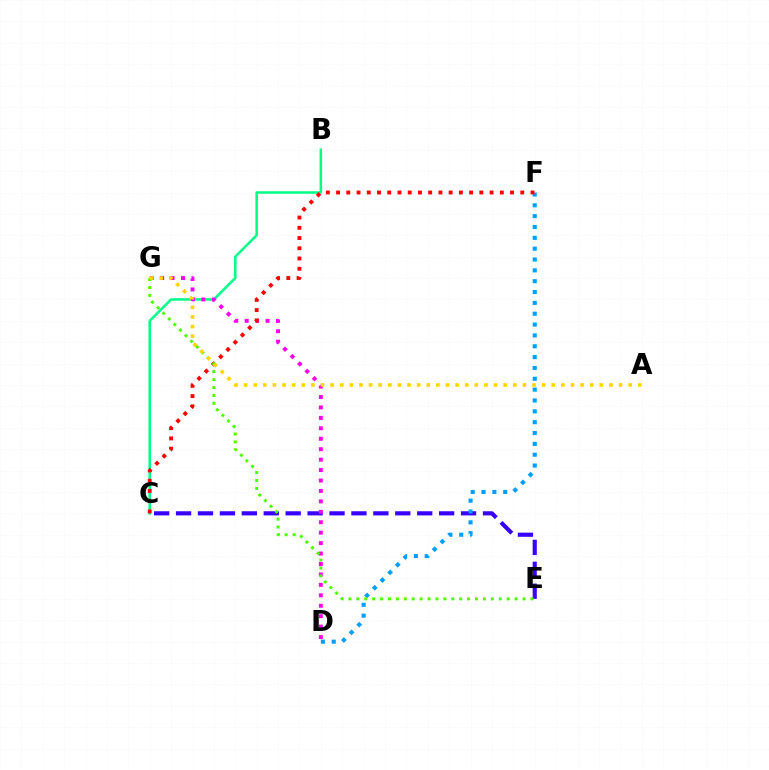{('C', 'E'): [{'color': '#3700ff', 'line_style': 'dashed', 'thickness': 2.98}], ('D', 'F'): [{'color': '#009eff', 'line_style': 'dotted', 'thickness': 2.95}], ('B', 'C'): [{'color': '#00ff86', 'line_style': 'solid', 'thickness': 1.82}], ('D', 'G'): [{'color': '#ff00ed', 'line_style': 'dotted', 'thickness': 2.84}], ('C', 'F'): [{'color': '#ff0000', 'line_style': 'dotted', 'thickness': 2.78}], ('E', 'G'): [{'color': '#4fff00', 'line_style': 'dotted', 'thickness': 2.15}], ('A', 'G'): [{'color': '#ffd500', 'line_style': 'dotted', 'thickness': 2.61}]}